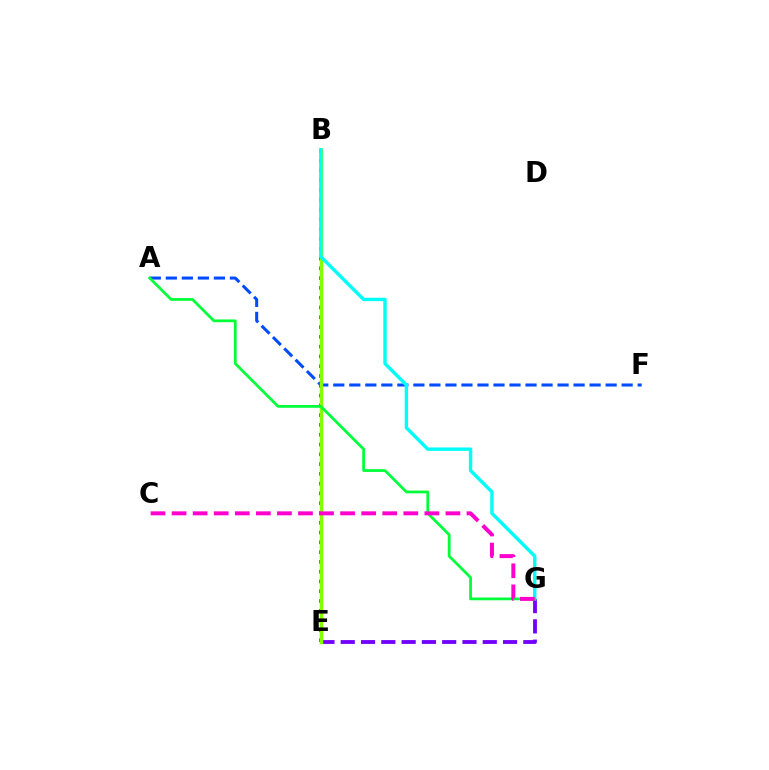{('B', 'E'): [{'color': '#ff0000', 'line_style': 'dotted', 'thickness': 2.66}, {'color': '#ffbd00', 'line_style': 'solid', 'thickness': 2.1}, {'color': '#84ff00', 'line_style': 'solid', 'thickness': 2.5}], ('A', 'F'): [{'color': '#004bff', 'line_style': 'dashed', 'thickness': 2.18}], ('E', 'G'): [{'color': '#7200ff', 'line_style': 'dashed', 'thickness': 2.76}], ('B', 'G'): [{'color': '#00fff6', 'line_style': 'solid', 'thickness': 2.45}], ('A', 'G'): [{'color': '#00ff39', 'line_style': 'solid', 'thickness': 1.98}], ('C', 'G'): [{'color': '#ff00cf', 'line_style': 'dashed', 'thickness': 2.86}]}